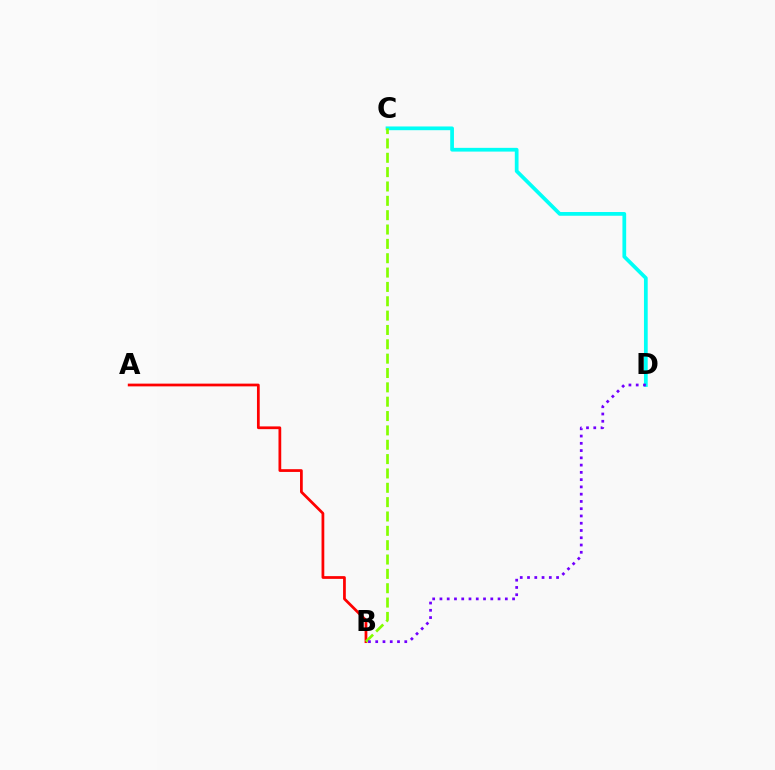{('C', 'D'): [{'color': '#00fff6', 'line_style': 'solid', 'thickness': 2.69}], ('A', 'B'): [{'color': '#ff0000', 'line_style': 'solid', 'thickness': 1.98}], ('B', 'C'): [{'color': '#84ff00', 'line_style': 'dashed', 'thickness': 1.95}], ('B', 'D'): [{'color': '#7200ff', 'line_style': 'dotted', 'thickness': 1.97}]}